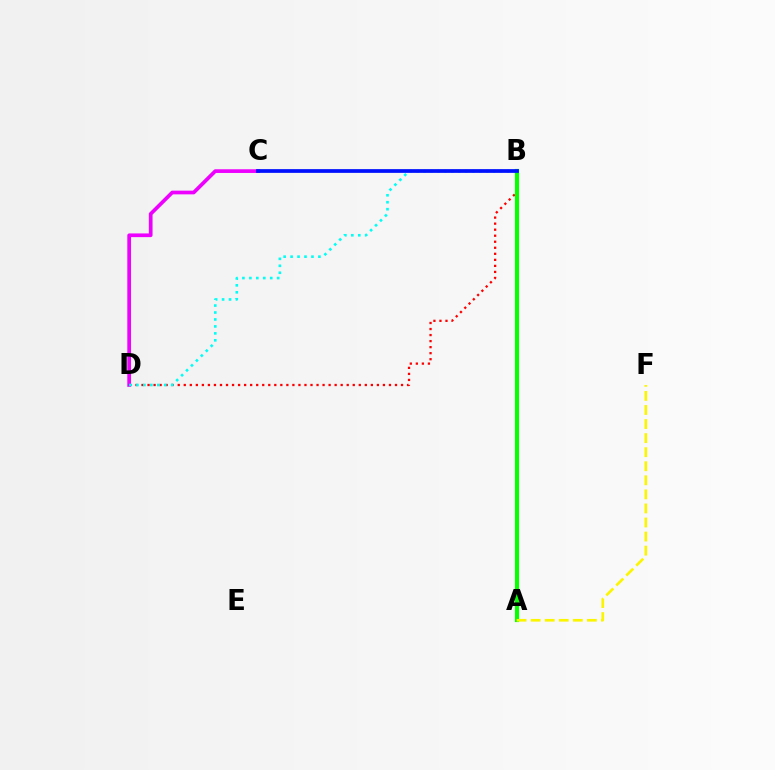{('B', 'D'): [{'color': '#ff0000', 'line_style': 'dotted', 'thickness': 1.64}, {'color': '#00fff6', 'line_style': 'dotted', 'thickness': 1.89}], ('C', 'D'): [{'color': '#ee00ff', 'line_style': 'solid', 'thickness': 2.66}], ('A', 'B'): [{'color': '#08ff00', 'line_style': 'solid', 'thickness': 2.99}], ('B', 'C'): [{'color': '#0010ff', 'line_style': 'solid', 'thickness': 2.68}], ('A', 'F'): [{'color': '#fcf500', 'line_style': 'dashed', 'thickness': 1.91}]}